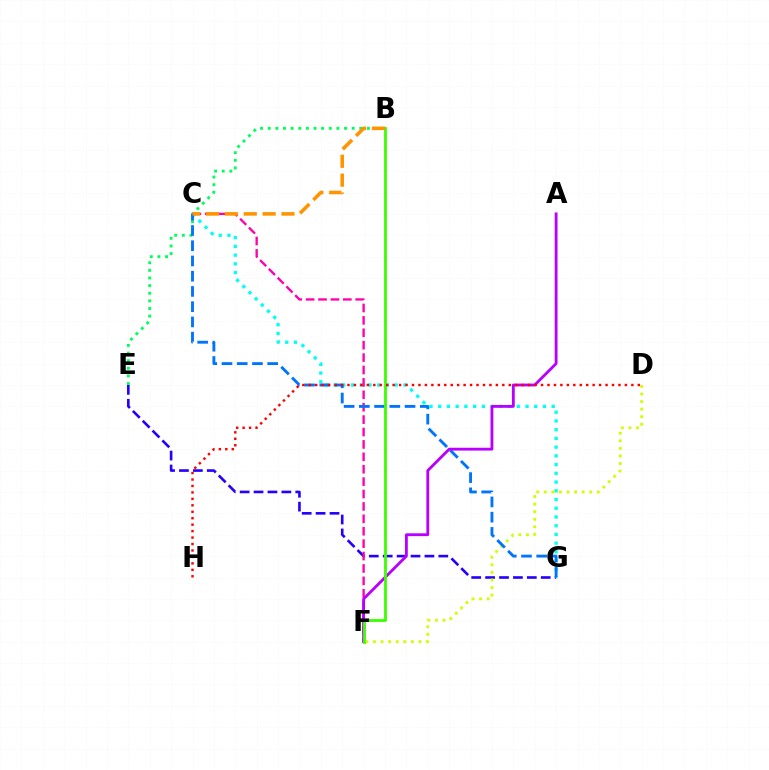{('E', 'G'): [{'color': '#2500ff', 'line_style': 'dashed', 'thickness': 1.89}], ('B', 'E'): [{'color': '#00ff5c', 'line_style': 'dotted', 'thickness': 2.07}], ('C', 'G'): [{'color': '#00fff6', 'line_style': 'dotted', 'thickness': 2.37}, {'color': '#0074ff', 'line_style': 'dashed', 'thickness': 2.07}], ('D', 'F'): [{'color': '#d1ff00', 'line_style': 'dotted', 'thickness': 2.06}], ('C', 'F'): [{'color': '#ff00ac', 'line_style': 'dashed', 'thickness': 1.69}], ('A', 'F'): [{'color': '#b900ff', 'line_style': 'solid', 'thickness': 2.04}], ('B', 'F'): [{'color': '#3dff00', 'line_style': 'solid', 'thickness': 2.04}], ('B', 'C'): [{'color': '#ff9400', 'line_style': 'dashed', 'thickness': 2.56}], ('D', 'H'): [{'color': '#ff0000', 'line_style': 'dotted', 'thickness': 1.75}]}